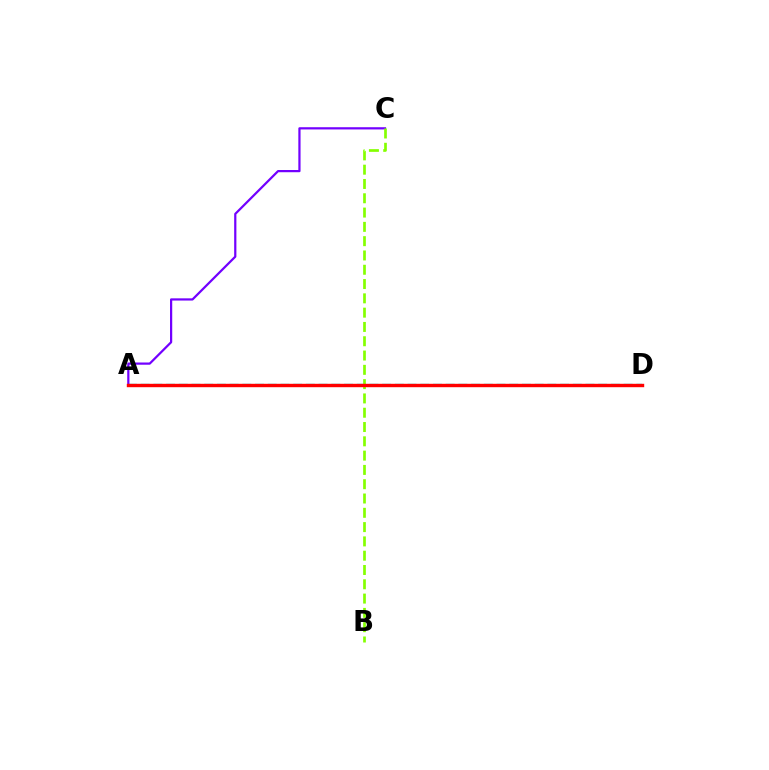{('A', 'D'): [{'color': '#00fff6', 'line_style': 'dashed', 'thickness': 1.73}, {'color': '#ff0000', 'line_style': 'solid', 'thickness': 2.45}], ('A', 'C'): [{'color': '#7200ff', 'line_style': 'solid', 'thickness': 1.6}], ('B', 'C'): [{'color': '#84ff00', 'line_style': 'dashed', 'thickness': 1.94}]}